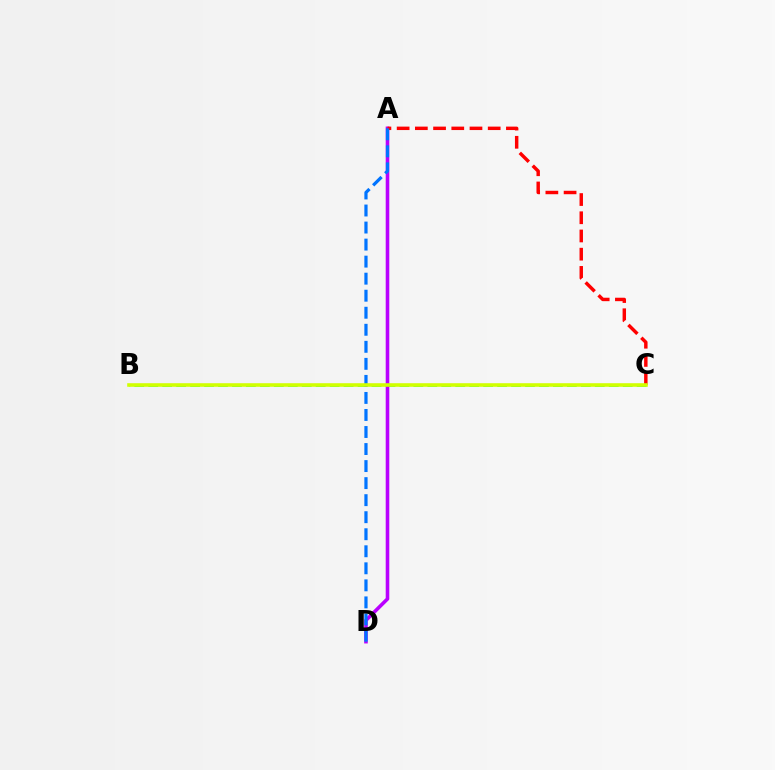{('B', 'C'): [{'color': '#00ff5c', 'line_style': 'dashed', 'thickness': 1.9}, {'color': '#d1ff00', 'line_style': 'solid', 'thickness': 2.57}], ('A', 'D'): [{'color': '#b900ff', 'line_style': 'solid', 'thickness': 2.58}, {'color': '#0074ff', 'line_style': 'dashed', 'thickness': 2.31}], ('A', 'C'): [{'color': '#ff0000', 'line_style': 'dashed', 'thickness': 2.47}]}